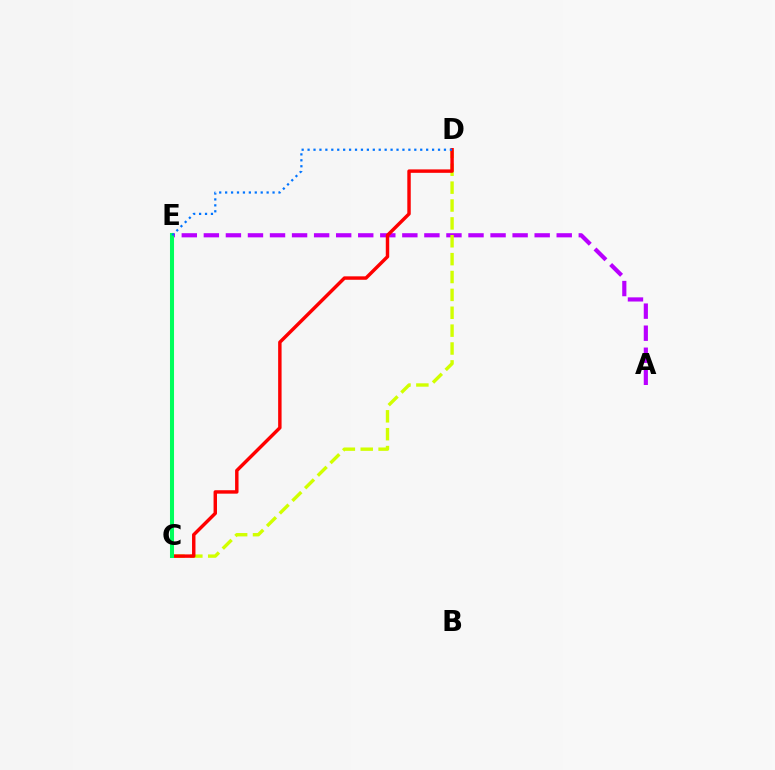{('A', 'E'): [{'color': '#b900ff', 'line_style': 'dashed', 'thickness': 3.0}], ('C', 'D'): [{'color': '#d1ff00', 'line_style': 'dashed', 'thickness': 2.43}, {'color': '#ff0000', 'line_style': 'solid', 'thickness': 2.47}], ('C', 'E'): [{'color': '#00ff5c', 'line_style': 'solid', 'thickness': 2.91}], ('D', 'E'): [{'color': '#0074ff', 'line_style': 'dotted', 'thickness': 1.61}]}